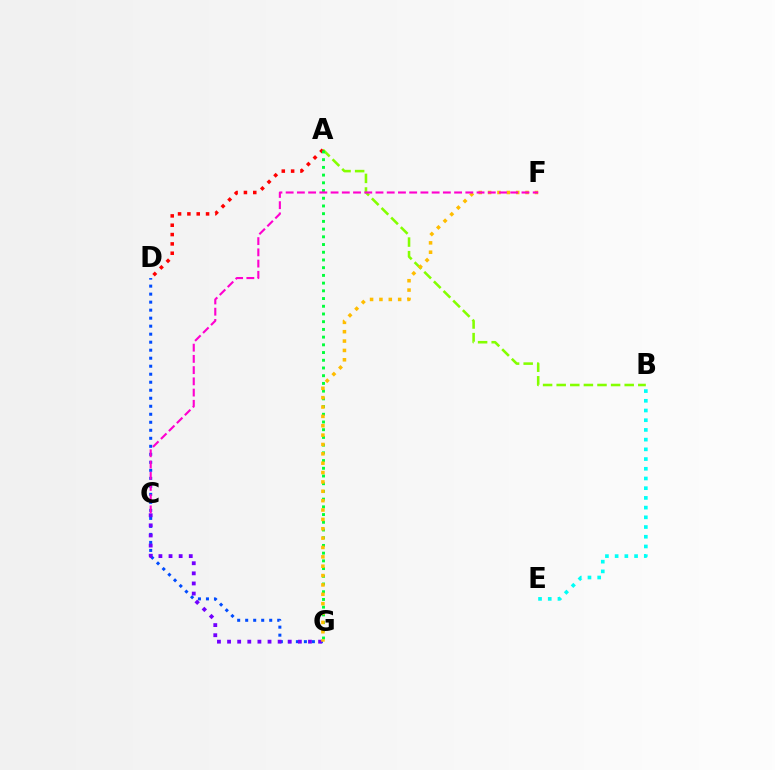{('A', 'B'): [{'color': '#84ff00', 'line_style': 'dashed', 'thickness': 1.85}], ('A', 'D'): [{'color': '#ff0000', 'line_style': 'dotted', 'thickness': 2.54}], ('D', 'G'): [{'color': '#004bff', 'line_style': 'dotted', 'thickness': 2.18}], ('A', 'G'): [{'color': '#00ff39', 'line_style': 'dotted', 'thickness': 2.1}], ('C', 'G'): [{'color': '#7200ff', 'line_style': 'dotted', 'thickness': 2.75}], ('B', 'E'): [{'color': '#00fff6', 'line_style': 'dotted', 'thickness': 2.64}], ('F', 'G'): [{'color': '#ffbd00', 'line_style': 'dotted', 'thickness': 2.54}], ('C', 'F'): [{'color': '#ff00cf', 'line_style': 'dashed', 'thickness': 1.53}]}